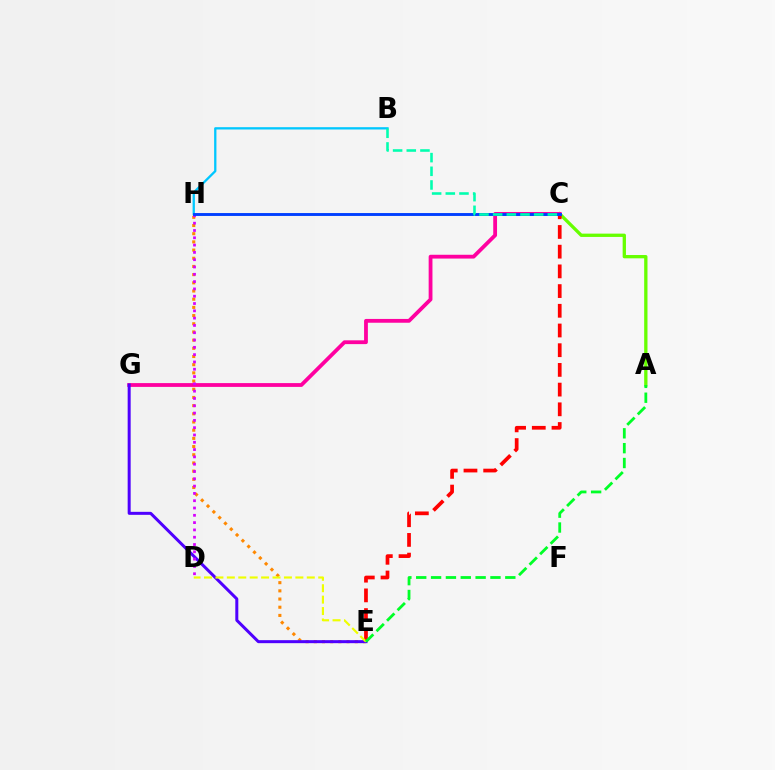{('E', 'H'): [{'color': '#ff8800', 'line_style': 'dotted', 'thickness': 2.22}], ('A', 'C'): [{'color': '#66ff00', 'line_style': 'solid', 'thickness': 2.38}], ('C', 'G'): [{'color': '#ff00a0', 'line_style': 'solid', 'thickness': 2.73}], ('C', 'E'): [{'color': '#ff0000', 'line_style': 'dashed', 'thickness': 2.68}], ('E', 'G'): [{'color': '#4f00ff', 'line_style': 'solid', 'thickness': 2.16}], ('B', 'H'): [{'color': '#00c7ff', 'line_style': 'solid', 'thickness': 1.66}], ('D', 'H'): [{'color': '#d600ff', 'line_style': 'dotted', 'thickness': 1.98}], ('D', 'E'): [{'color': '#eeff00', 'line_style': 'dashed', 'thickness': 1.55}], ('C', 'H'): [{'color': '#003fff', 'line_style': 'solid', 'thickness': 2.09}], ('A', 'E'): [{'color': '#00ff27', 'line_style': 'dashed', 'thickness': 2.02}], ('B', 'C'): [{'color': '#00ffaf', 'line_style': 'dashed', 'thickness': 1.86}]}